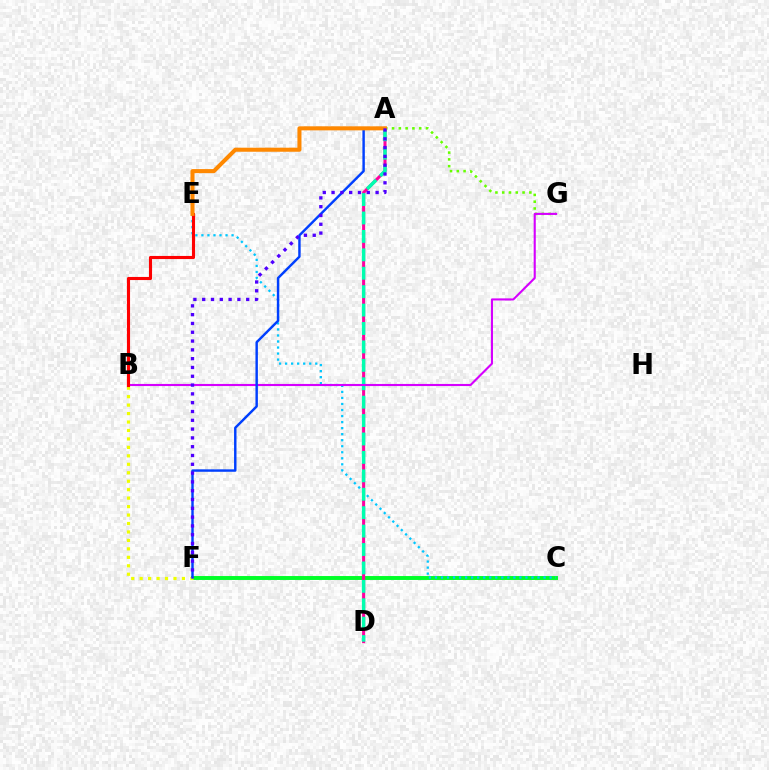{('C', 'F'): [{'color': '#00ff27', 'line_style': 'solid', 'thickness': 2.82}], ('A', 'G'): [{'color': '#66ff00', 'line_style': 'dotted', 'thickness': 1.84}], ('A', 'D'): [{'color': '#ff00a0', 'line_style': 'solid', 'thickness': 2.19}, {'color': '#00ffaf', 'line_style': 'dashed', 'thickness': 2.5}], ('C', 'E'): [{'color': '#00c7ff', 'line_style': 'dotted', 'thickness': 1.64}], ('B', 'G'): [{'color': '#d600ff', 'line_style': 'solid', 'thickness': 1.52}], ('B', 'F'): [{'color': '#eeff00', 'line_style': 'dotted', 'thickness': 2.3}], ('A', 'F'): [{'color': '#003fff', 'line_style': 'solid', 'thickness': 1.75}, {'color': '#4f00ff', 'line_style': 'dotted', 'thickness': 2.39}], ('B', 'E'): [{'color': '#ff0000', 'line_style': 'solid', 'thickness': 2.24}], ('A', 'E'): [{'color': '#ff8800', 'line_style': 'solid', 'thickness': 2.91}]}